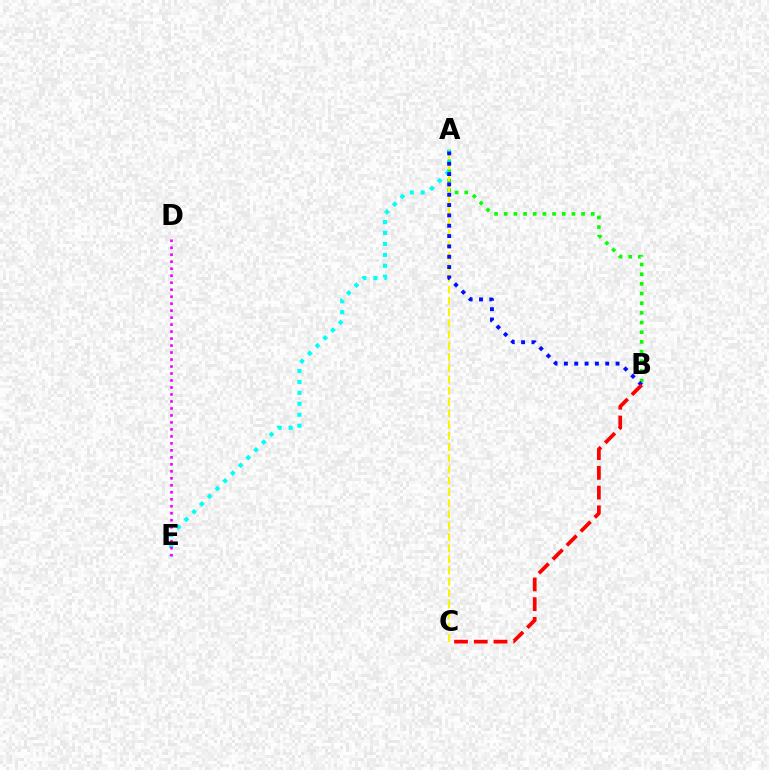{('A', 'B'): [{'color': '#08ff00', 'line_style': 'dotted', 'thickness': 2.63}, {'color': '#0010ff', 'line_style': 'dotted', 'thickness': 2.81}], ('A', 'E'): [{'color': '#00fff6', 'line_style': 'dotted', 'thickness': 2.97}], ('A', 'C'): [{'color': '#fcf500', 'line_style': 'dashed', 'thickness': 1.53}], ('B', 'C'): [{'color': '#ff0000', 'line_style': 'dashed', 'thickness': 2.68}], ('D', 'E'): [{'color': '#ee00ff', 'line_style': 'dotted', 'thickness': 1.9}]}